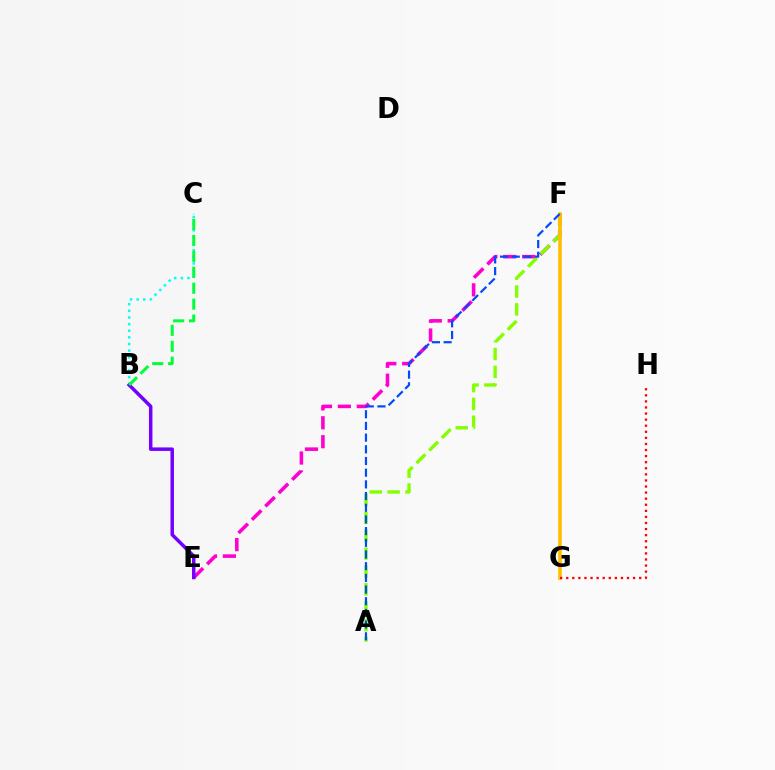{('E', 'F'): [{'color': '#ff00cf', 'line_style': 'dashed', 'thickness': 2.57}], ('A', 'F'): [{'color': '#84ff00', 'line_style': 'dashed', 'thickness': 2.43}, {'color': '#004bff', 'line_style': 'dashed', 'thickness': 1.59}], ('F', 'G'): [{'color': '#ffbd00', 'line_style': 'solid', 'thickness': 2.61}], ('B', 'C'): [{'color': '#00fff6', 'line_style': 'dotted', 'thickness': 1.8}, {'color': '#00ff39', 'line_style': 'dashed', 'thickness': 2.16}], ('B', 'E'): [{'color': '#7200ff', 'line_style': 'solid', 'thickness': 2.51}], ('G', 'H'): [{'color': '#ff0000', 'line_style': 'dotted', 'thickness': 1.65}]}